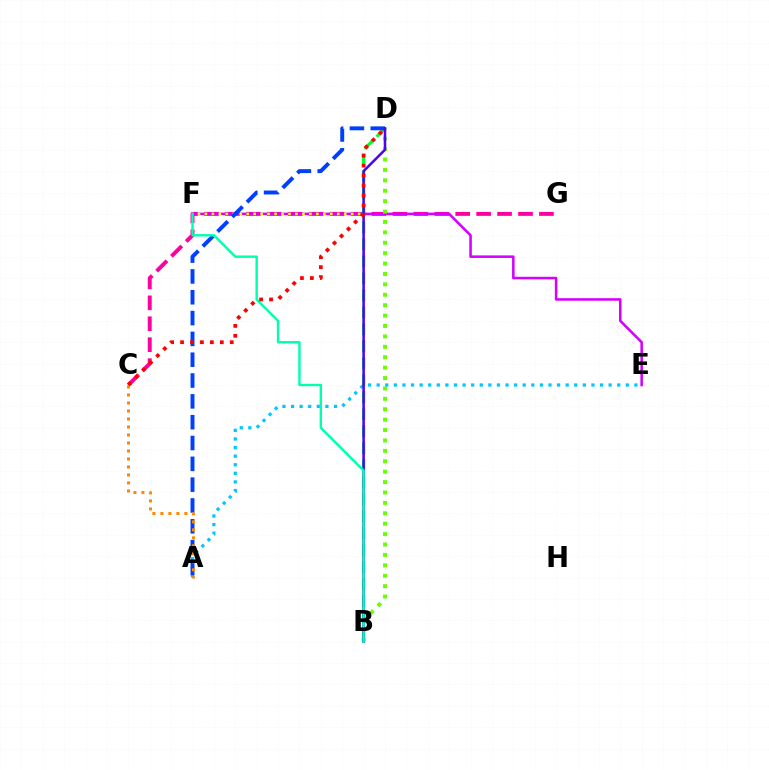{('C', 'G'): [{'color': '#ff00a0', 'line_style': 'dashed', 'thickness': 2.84}], ('E', 'F'): [{'color': '#d600ff', 'line_style': 'solid', 'thickness': 1.84}], ('B', 'D'): [{'color': '#66ff00', 'line_style': 'dotted', 'thickness': 2.83}, {'color': '#00ff27', 'line_style': 'dashed', 'thickness': 2.31}, {'color': '#4f00ff', 'line_style': 'solid', 'thickness': 1.81}], ('D', 'F'): [{'color': '#eeff00', 'line_style': 'dotted', 'thickness': 1.89}], ('A', 'E'): [{'color': '#00c7ff', 'line_style': 'dotted', 'thickness': 2.33}], ('A', 'D'): [{'color': '#003fff', 'line_style': 'dashed', 'thickness': 2.83}], ('B', 'F'): [{'color': '#00ffaf', 'line_style': 'solid', 'thickness': 1.73}], ('A', 'C'): [{'color': '#ff8800', 'line_style': 'dotted', 'thickness': 2.17}], ('C', 'D'): [{'color': '#ff0000', 'line_style': 'dotted', 'thickness': 2.7}]}